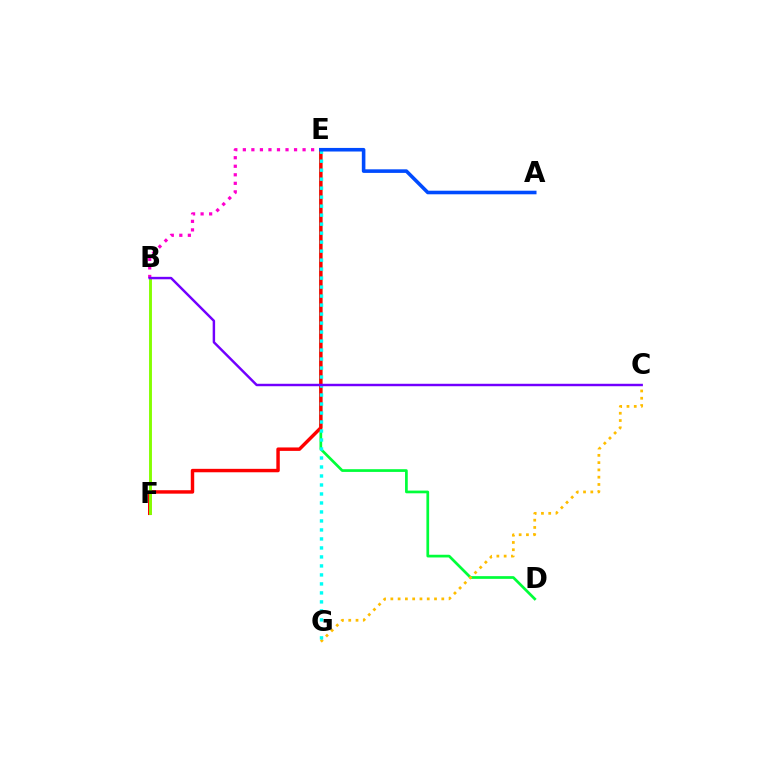{('D', 'E'): [{'color': '#00ff39', 'line_style': 'solid', 'thickness': 1.95}], ('B', 'E'): [{'color': '#ff00cf', 'line_style': 'dotted', 'thickness': 2.32}], ('E', 'F'): [{'color': '#ff0000', 'line_style': 'solid', 'thickness': 2.47}], ('C', 'G'): [{'color': '#ffbd00', 'line_style': 'dotted', 'thickness': 1.98}], ('E', 'G'): [{'color': '#00fff6', 'line_style': 'dotted', 'thickness': 2.44}], ('A', 'E'): [{'color': '#004bff', 'line_style': 'solid', 'thickness': 2.58}], ('B', 'F'): [{'color': '#84ff00', 'line_style': 'solid', 'thickness': 2.09}], ('B', 'C'): [{'color': '#7200ff', 'line_style': 'solid', 'thickness': 1.76}]}